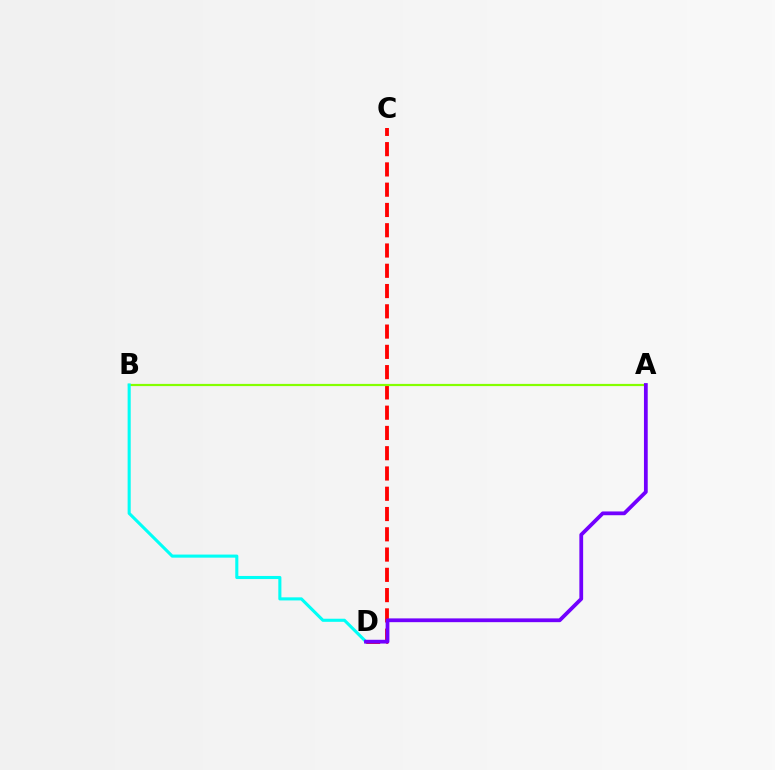{('C', 'D'): [{'color': '#ff0000', 'line_style': 'dashed', 'thickness': 2.75}], ('A', 'B'): [{'color': '#84ff00', 'line_style': 'solid', 'thickness': 1.59}], ('B', 'D'): [{'color': '#00fff6', 'line_style': 'solid', 'thickness': 2.22}], ('A', 'D'): [{'color': '#7200ff', 'line_style': 'solid', 'thickness': 2.72}]}